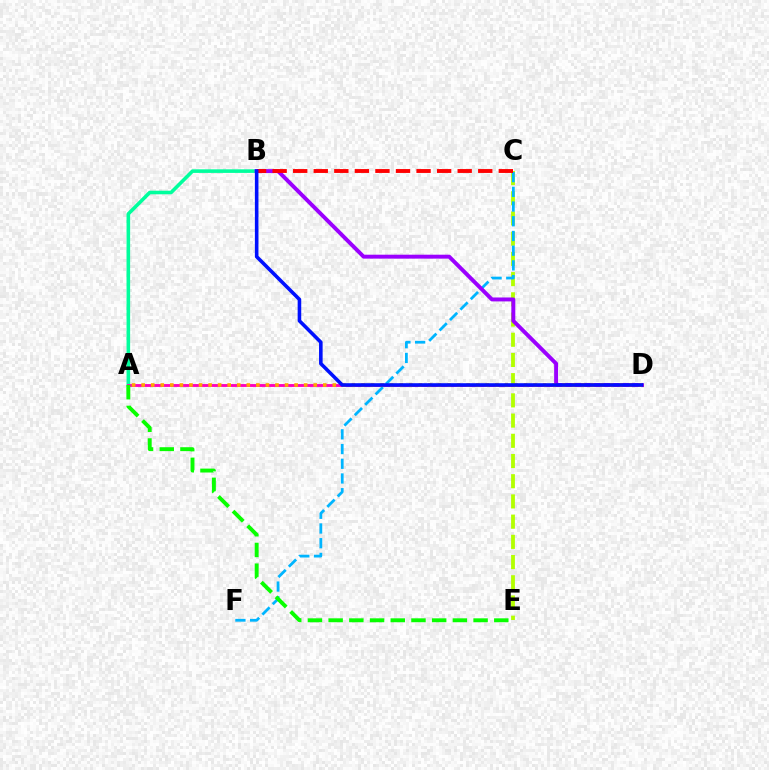{('A', 'B'): [{'color': '#00ff9d', 'line_style': 'solid', 'thickness': 2.59}], ('C', 'E'): [{'color': '#b3ff00', 'line_style': 'dashed', 'thickness': 2.75}], ('C', 'F'): [{'color': '#00b5ff', 'line_style': 'dashed', 'thickness': 2.0}], ('B', 'D'): [{'color': '#9b00ff', 'line_style': 'solid', 'thickness': 2.83}, {'color': '#0010ff', 'line_style': 'solid', 'thickness': 2.58}], ('A', 'D'): [{'color': '#ff00bd', 'line_style': 'solid', 'thickness': 2.06}, {'color': '#ffa500', 'line_style': 'dotted', 'thickness': 2.6}], ('A', 'E'): [{'color': '#08ff00', 'line_style': 'dashed', 'thickness': 2.81}], ('B', 'C'): [{'color': '#ff0000', 'line_style': 'dashed', 'thickness': 2.79}]}